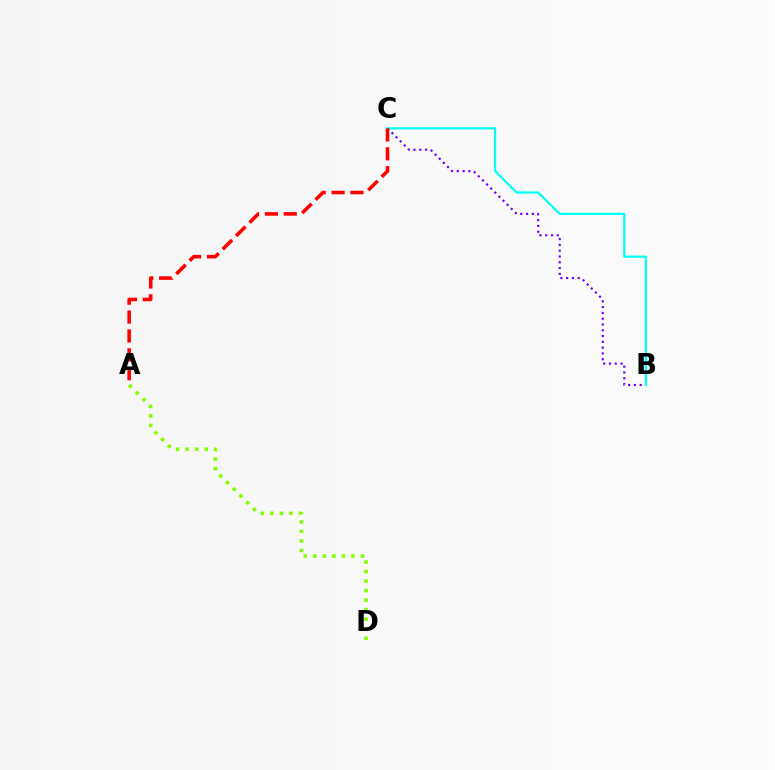{('B', 'C'): [{'color': '#7200ff', 'line_style': 'dotted', 'thickness': 1.57}, {'color': '#00fff6', 'line_style': 'solid', 'thickness': 1.58}], ('A', 'C'): [{'color': '#ff0000', 'line_style': 'dashed', 'thickness': 2.56}], ('A', 'D'): [{'color': '#84ff00', 'line_style': 'dotted', 'thickness': 2.59}]}